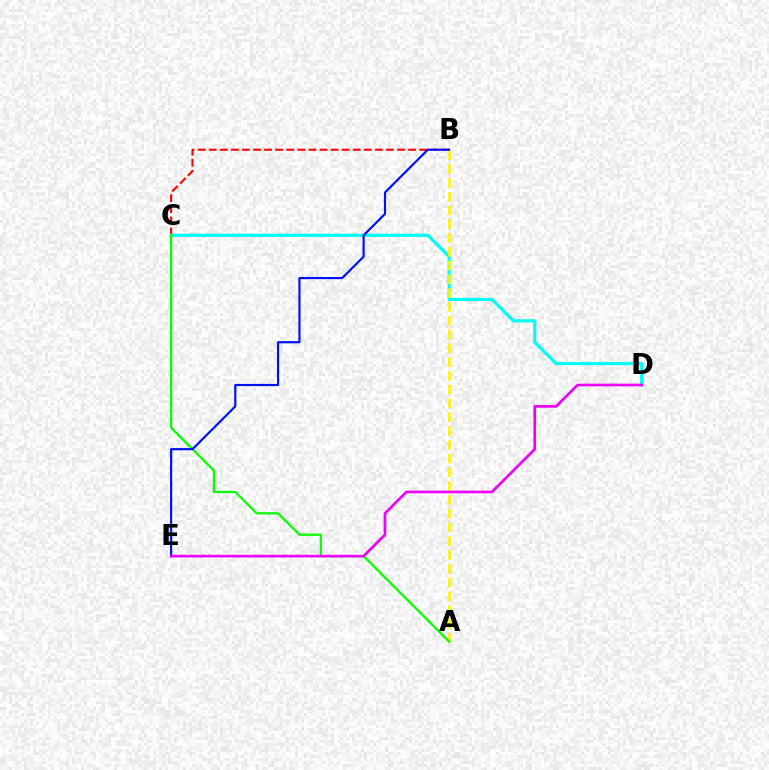{('B', 'C'): [{'color': '#ff0000', 'line_style': 'dashed', 'thickness': 1.5}], ('C', 'D'): [{'color': '#00fff6', 'line_style': 'solid', 'thickness': 2.29}], ('A', 'B'): [{'color': '#fcf500', 'line_style': 'dashed', 'thickness': 1.87}], ('A', 'C'): [{'color': '#08ff00', 'line_style': 'solid', 'thickness': 1.61}], ('B', 'E'): [{'color': '#0010ff', 'line_style': 'solid', 'thickness': 1.57}], ('D', 'E'): [{'color': '#ee00ff', 'line_style': 'solid', 'thickness': 1.91}]}